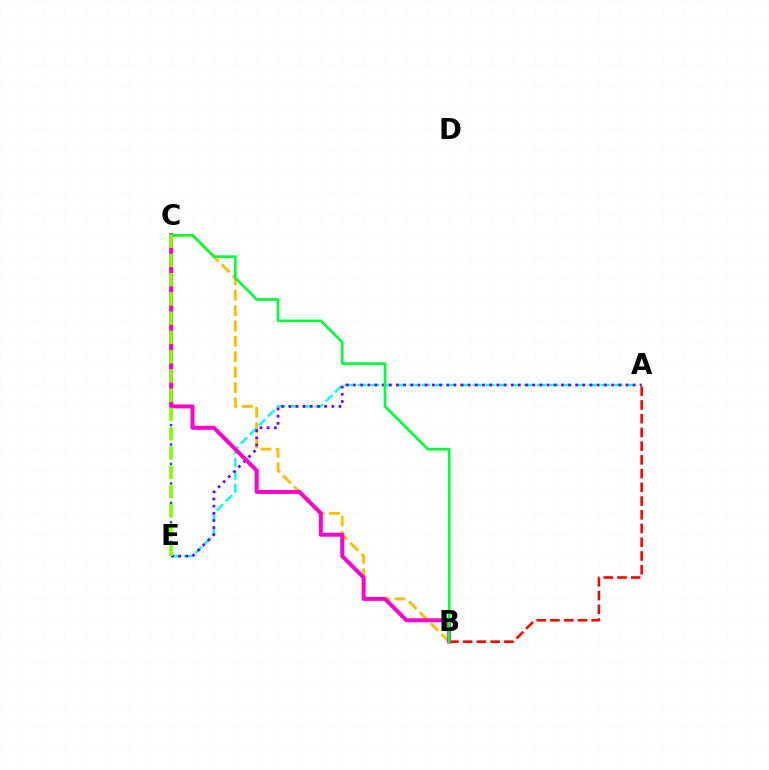{('C', 'E'): [{'color': '#004bff', 'line_style': 'dotted', 'thickness': 1.76}, {'color': '#84ff00', 'line_style': 'dashed', 'thickness': 2.62}], ('B', 'C'): [{'color': '#ffbd00', 'line_style': 'dashed', 'thickness': 2.09}, {'color': '#ff00cf', 'line_style': 'solid', 'thickness': 2.86}, {'color': '#00ff39', 'line_style': 'solid', 'thickness': 1.91}], ('A', 'E'): [{'color': '#00fff6', 'line_style': 'dashed', 'thickness': 1.74}, {'color': '#7200ff', 'line_style': 'dotted', 'thickness': 1.95}], ('A', 'B'): [{'color': '#ff0000', 'line_style': 'dashed', 'thickness': 1.87}]}